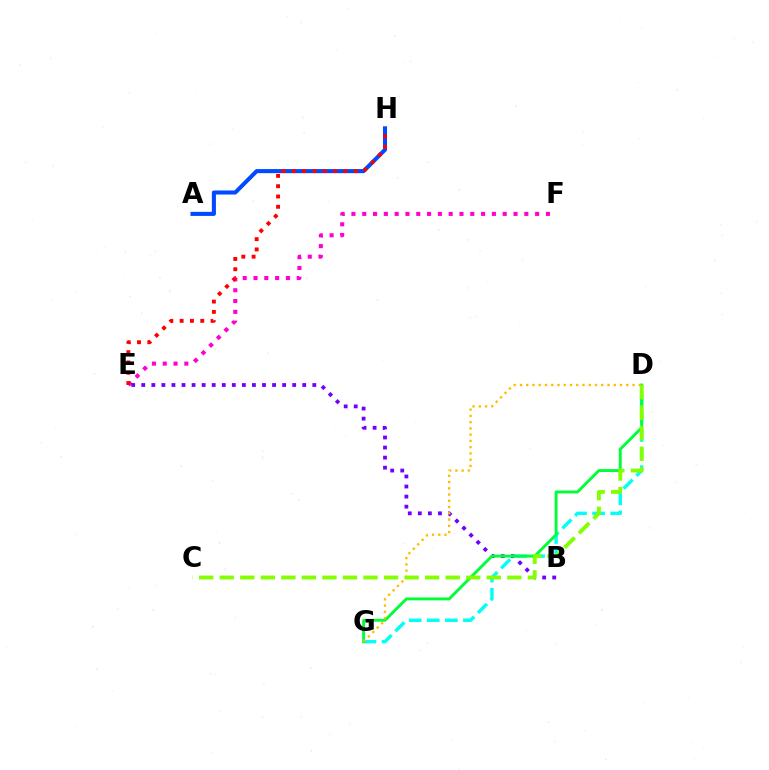{('A', 'H'): [{'color': '#004bff', 'line_style': 'solid', 'thickness': 2.93}], ('E', 'F'): [{'color': '#ff00cf', 'line_style': 'dotted', 'thickness': 2.94}], ('D', 'G'): [{'color': '#00fff6', 'line_style': 'dashed', 'thickness': 2.45}, {'color': '#00ff39', 'line_style': 'solid', 'thickness': 2.09}, {'color': '#ffbd00', 'line_style': 'dotted', 'thickness': 1.7}], ('B', 'E'): [{'color': '#7200ff', 'line_style': 'dotted', 'thickness': 2.73}], ('E', 'H'): [{'color': '#ff0000', 'line_style': 'dotted', 'thickness': 2.8}], ('C', 'D'): [{'color': '#84ff00', 'line_style': 'dashed', 'thickness': 2.79}]}